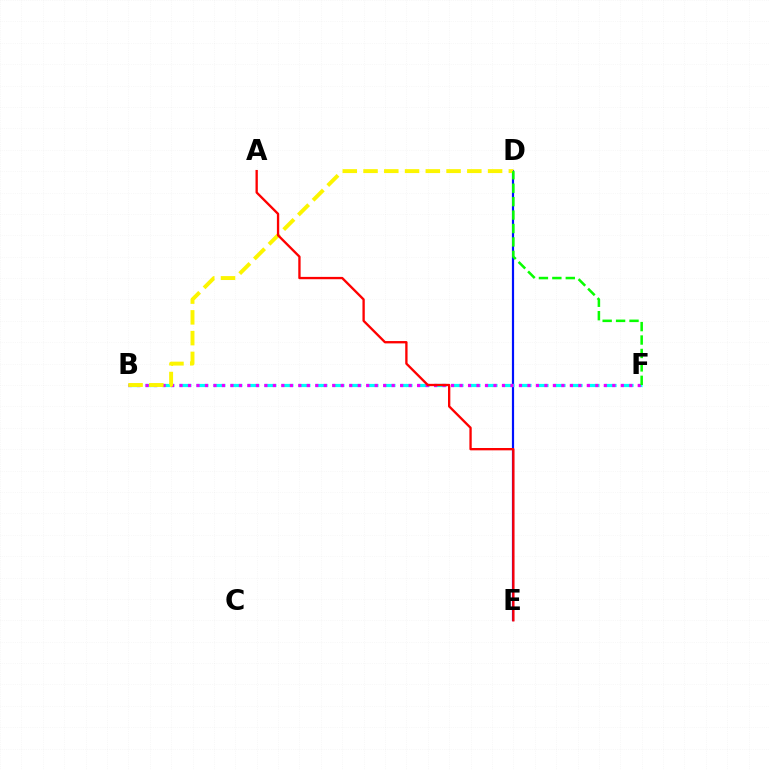{('D', 'E'): [{'color': '#0010ff', 'line_style': 'solid', 'thickness': 1.57}], ('B', 'F'): [{'color': '#00fff6', 'line_style': 'dashed', 'thickness': 2.31}, {'color': '#ee00ff', 'line_style': 'dotted', 'thickness': 2.31}], ('B', 'D'): [{'color': '#fcf500', 'line_style': 'dashed', 'thickness': 2.82}], ('D', 'F'): [{'color': '#08ff00', 'line_style': 'dashed', 'thickness': 1.82}], ('A', 'E'): [{'color': '#ff0000', 'line_style': 'solid', 'thickness': 1.68}]}